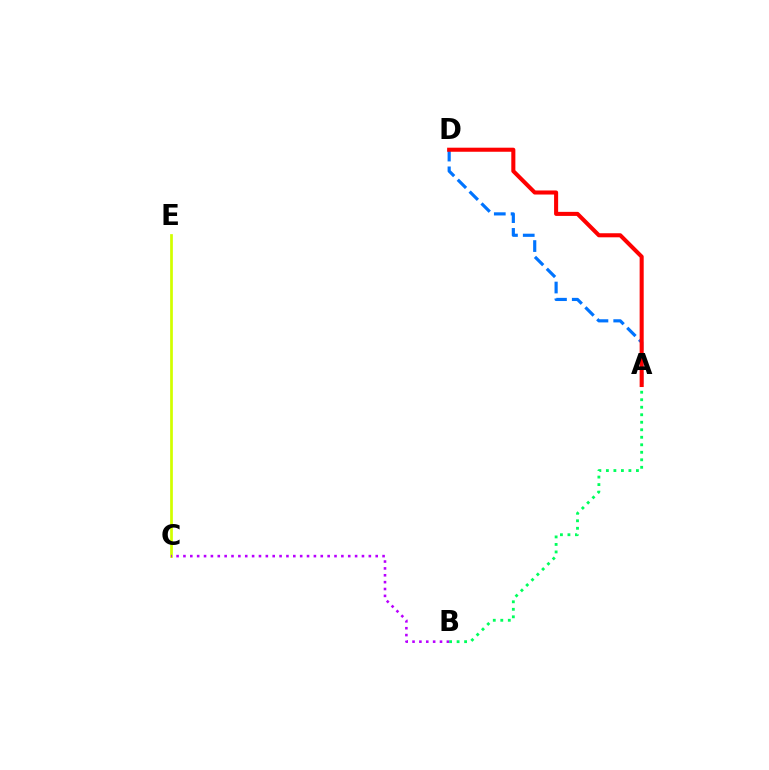{('A', 'B'): [{'color': '#00ff5c', 'line_style': 'dotted', 'thickness': 2.04}], ('C', 'E'): [{'color': '#d1ff00', 'line_style': 'solid', 'thickness': 1.96}], ('B', 'C'): [{'color': '#b900ff', 'line_style': 'dotted', 'thickness': 1.87}], ('A', 'D'): [{'color': '#0074ff', 'line_style': 'dashed', 'thickness': 2.28}, {'color': '#ff0000', 'line_style': 'solid', 'thickness': 2.92}]}